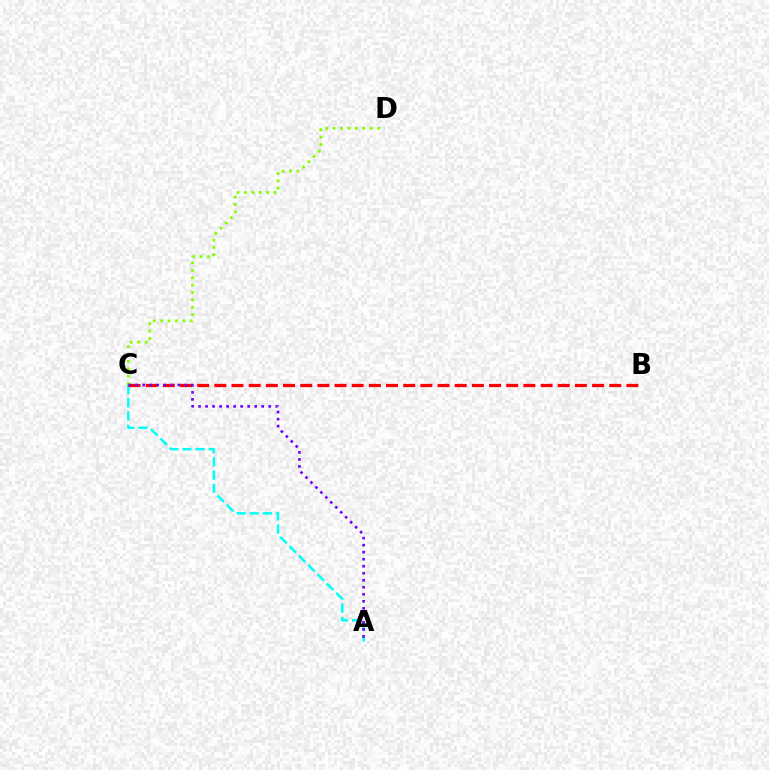{('A', 'C'): [{'color': '#00fff6', 'line_style': 'dashed', 'thickness': 1.79}, {'color': '#7200ff', 'line_style': 'dotted', 'thickness': 1.91}], ('B', 'C'): [{'color': '#ff0000', 'line_style': 'dashed', 'thickness': 2.33}], ('C', 'D'): [{'color': '#84ff00', 'line_style': 'dotted', 'thickness': 2.01}]}